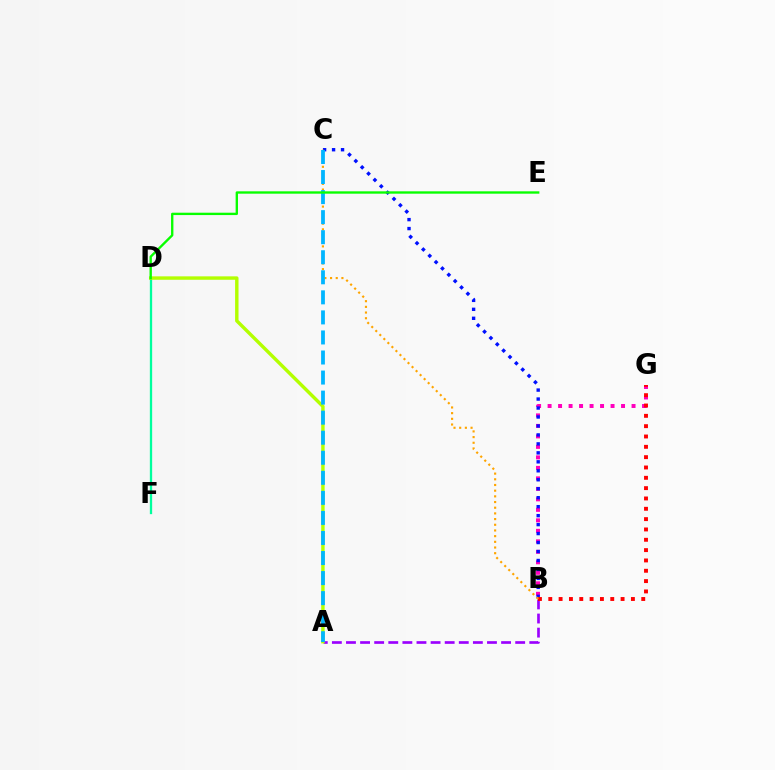{('B', 'G'): [{'color': '#ff00bd', 'line_style': 'dotted', 'thickness': 2.85}, {'color': '#ff0000', 'line_style': 'dotted', 'thickness': 2.81}], ('D', 'F'): [{'color': '#00ff9d', 'line_style': 'solid', 'thickness': 1.66}], ('B', 'C'): [{'color': '#0010ff', 'line_style': 'dotted', 'thickness': 2.44}, {'color': '#ffa500', 'line_style': 'dotted', 'thickness': 1.54}], ('A', 'B'): [{'color': '#9b00ff', 'line_style': 'dashed', 'thickness': 1.92}], ('A', 'D'): [{'color': '#b3ff00', 'line_style': 'solid', 'thickness': 2.46}], ('A', 'C'): [{'color': '#00b5ff', 'line_style': 'dashed', 'thickness': 2.72}], ('D', 'E'): [{'color': '#08ff00', 'line_style': 'solid', 'thickness': 1.7}]}